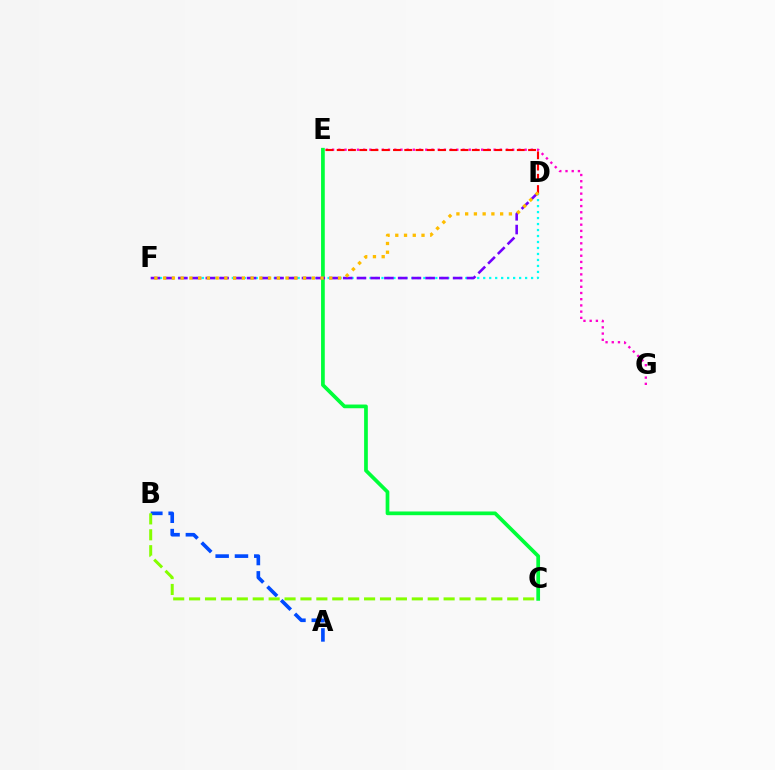{('C', 'E'): [{'color': '#00ff39', 'line_style': 'solid', 'thickness': 2.67}], ('D', 'F'): [{'color': '#00fff6', 'line_style': 'dotted', 'thickness': 1.63}, {'color': '#7200ff', 'line_style': 'dashed', 'thickness': 1.87}, {'color': '#ffbd00', 'line_style': 'dotted', 'thickness': 2.38}], ('A', 'B'): [{'color': '#004bff', 'line_style': 'dashed', 'thickness': 2.62}], ('E', 'G'): [{'color': '#ff00cf', 'line_style': 'dotted', 'thickness': 1.69}], ('B', 'C'): [{'color': '#84ff00', 'line_style': 'dashed', 'thickness': 2.16}], ('D', 'E'): [{'color': '#ff0000', 'line_style': 'dashed', 'thickness': 1.53}]}